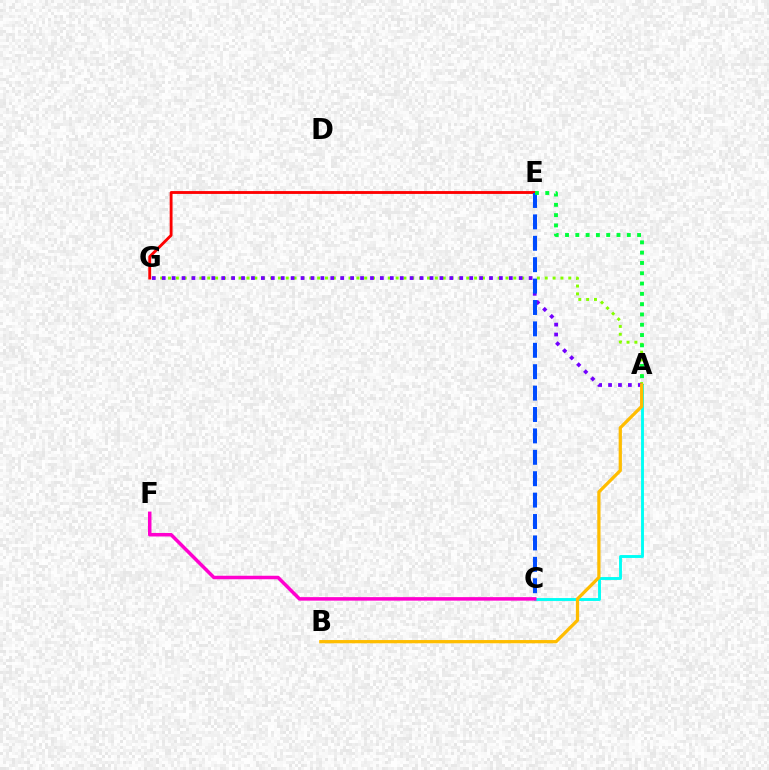{('E', 'G'): [{'color': '#ff0000', 'line_style': 'solid', 'thickness': 2.05}], ('A', 'C'): [{'color': '#00fff6', 'line_style': 'solid', 'thickness': 2.09}], ('C', 'F'): [{'color': '#ff00cf', 'line_style': 'solid', 'thickness': 2.53}], ('A', 'G'): [{'color': '#84ff00', 'line_style': 'dotted', 'thickness': 2.13}, {'color': '#7200ff', 'line_style': 'dotted', 'thickness': 2.69}], ('C', 'E'): [{'color': '#004bff', 'line_style': 'dashed', 'thickness': 2.91}], ('A', 'E'): [{'color': '#00ff39', 'line_style': 'dotted', 'thickness': 2.8}], ('A', 'B'): [{'color': '#ffbd00', 'line_style': 'solid', 'thickness': 2.34}]}